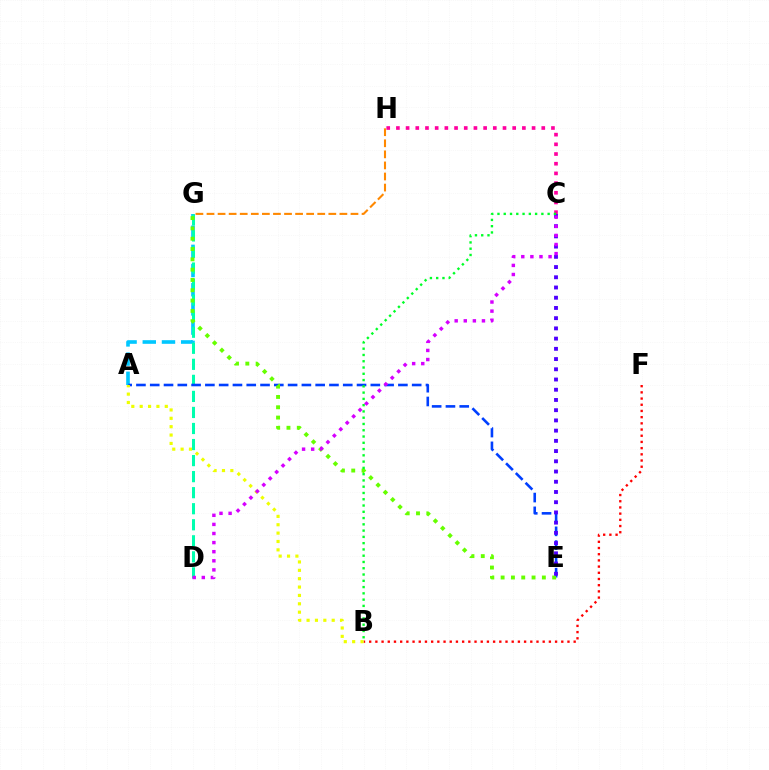{('B', 'F'): [{'color': '#ff0000', 'line_style': 'dotted', 'thickness': 1.68}], ('A', 'G'): [{'color': '#00c7ff', 'line_style': 'dashed', 'thickness': 2.61}], ('D', 'G'): [{'color': '#00ffaf', 'line_style': 'dashed', 'thickness': 2.18}], ('C', 'H'): [{'color': '#ff00a0', 'line_style': 'dotted', 'thickness': 2.63}], ('A', 'E'): [{'color': '#003fff', 'line_style': 'dashed', 'thickness': 1.87}], ('E', 'G'): [{'color': '#66ff00', 'line_style': 'dotted', 'thickness': 2.8}], ('A', 'B'): [{'color': '#eeff00', 'line_style': 'dotted', 'thickness': 2.27}], ('C', 'E'): [{'color': '#4f00ff', 'line_style': 'dotted', 'thickness': 2.78}], ('B', 'C'): [{'color': '#00ff27', 'line_style': 'dotted', 'thickness': 1.7}], ('G', 'H'): [{'color': '#ff8800', 'line_style': 'dashed', 'thickness': 1.5}], ('C', 'D'): [{'color': '#d600ff', 'line_style': 'dotted', 'thickness': 2.47}]}